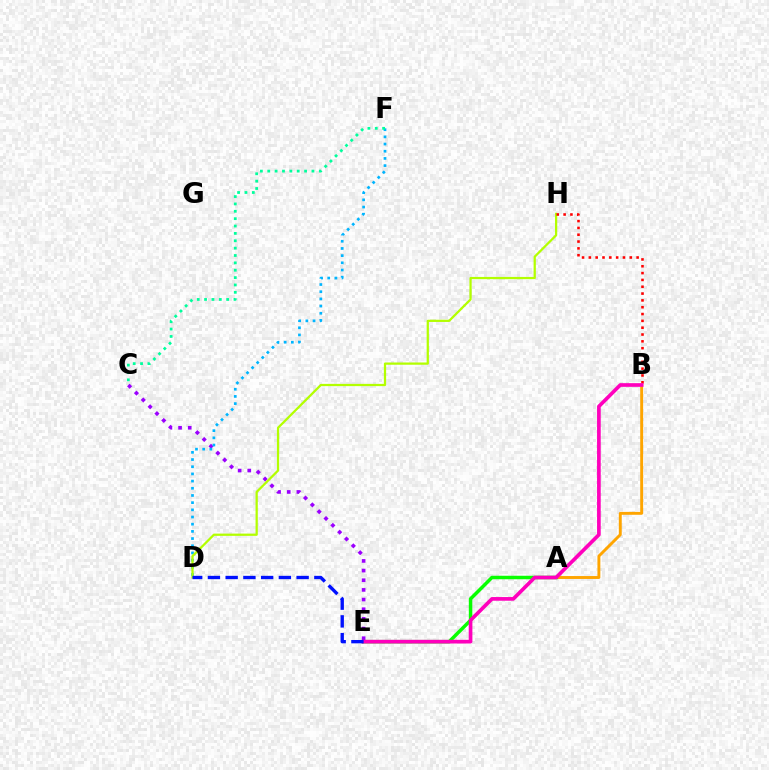{('C', 'E'): [{'color': '#9b00ff', 'line_style': 'dotted', 'thickness': 2.62}], ('A', 'B'): [{'color': '#ffa500', 'line_style': 'solid', 'thickness': 2.1}], ('D', 'F'): [{'color': '#00b5ff', 'line_style': 'dotted', 'thickness': 1.95}], ('D', 'H'): [{'color': '#b3ff00', 'line_style': 'solid', 'thickness': 1.62}], ('A', 'E'): [{'color': '#08ff00', 'line_style': 'solid', 'thickness': 2.51}], ('C', 'F'): [{'color': '#00ff9d', 'line_style': 'dotted', 'thickness': 2.0}], ('B', 'H'): [{'color': '#ff0000', 'line_style': 'dotted', 'thickness': 1.85}], ('B', 'E'): [{'color': '#ff00bd', 'line_style': 'solid', 'thickness': 2.64}], ('D', 'E'): [{'color': '#0010ff', 'line_style': 'dashed', 'thickness': 2.41}]}